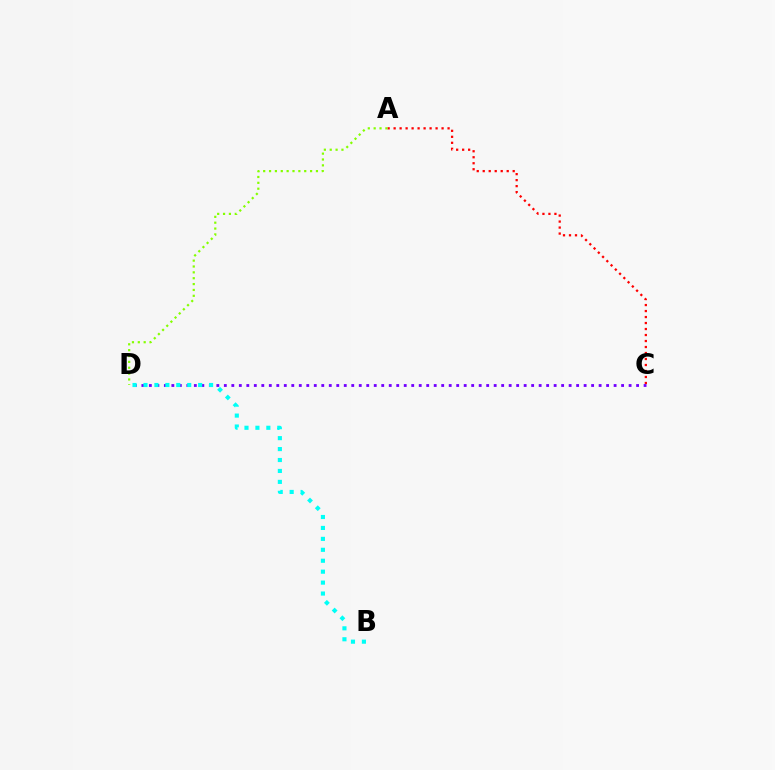{('A', 'C'): [{'color': '#ff0000', 'line_style': 'dotted', 'thickness': 1.63}], ('C', 'D'): [{'color': '#7200ff', 'line_style': 'dotted', 'thickness': 2.04}], ('A', 'D'): [{'color': '#84ff00', 'line_style': 'dotted', 'thickness': 1.59}], ('B', 'D'): [{'color': '#00fff6', 'line_style': 'dotted', 'thickness': 2.97}]}